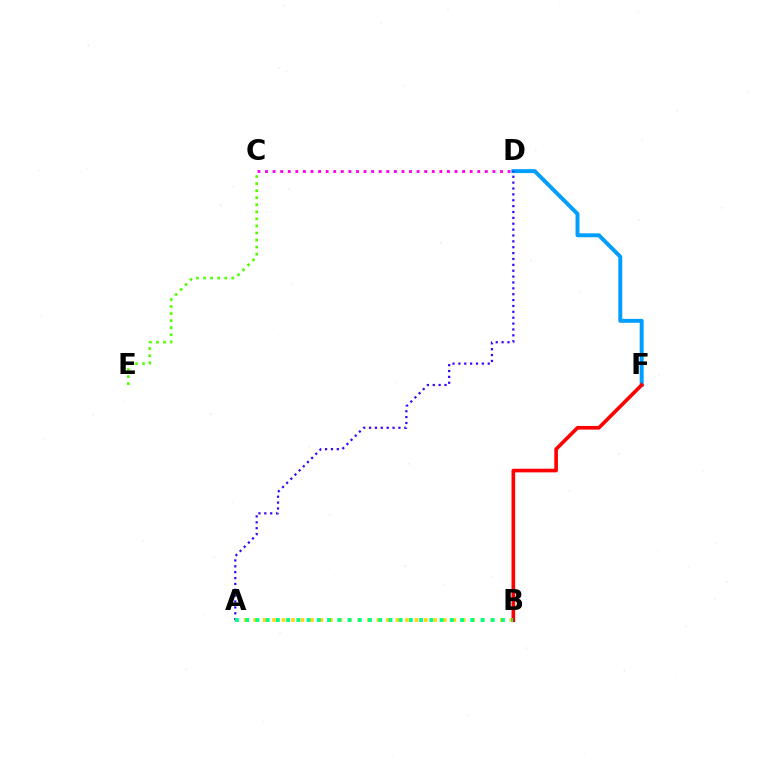{('C', 'D'): [{'color': '#ff00ed', 'line_style': 'dotted', 'thickness': 2.06}], ('D', 'F'): [{'color': '#009eff', 'line_style': 'solid', 'thickness': 2.84}], ('A', 'B'): [{'color': '#ffd500', 'line_style': 'dotted', 'thickness': 2.58}, {'color': '#00ff86', 'line_style': 'dotted', 'thickness': 2.78}], ('C', 'E'): [{'color': '#4fff00', 'line_style': 'dotted', 'thickness': 1.92}], ('A', 'D'): [{'color': '#3700ff', 'line_style': 'dotted', 'thickness': 1.6}], ('B', 'F'): [{'color': '#ff0000', 'line_style': 'solid', 'thickness': 2.62}]}